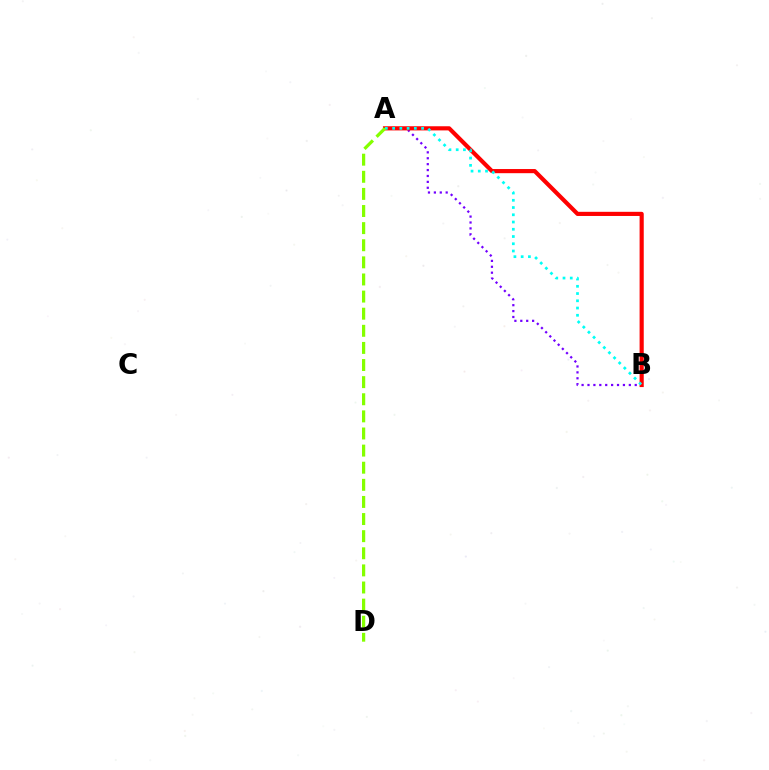{('A', 'B'): [{'color': '#7200ff', 'line_style': 'dotted', 'thickness': 1.6}, {'color': '#ff0000', 'line_style': 'solid', 'thickness': 2.99}, {'color': '#00fff6', 'line_style': 'dotted', 'thickness': 1.97}], ('A', 'D'): [{'color': '#84ff00', 'line_style': 'dashed', 'thickness': 2.32}]}